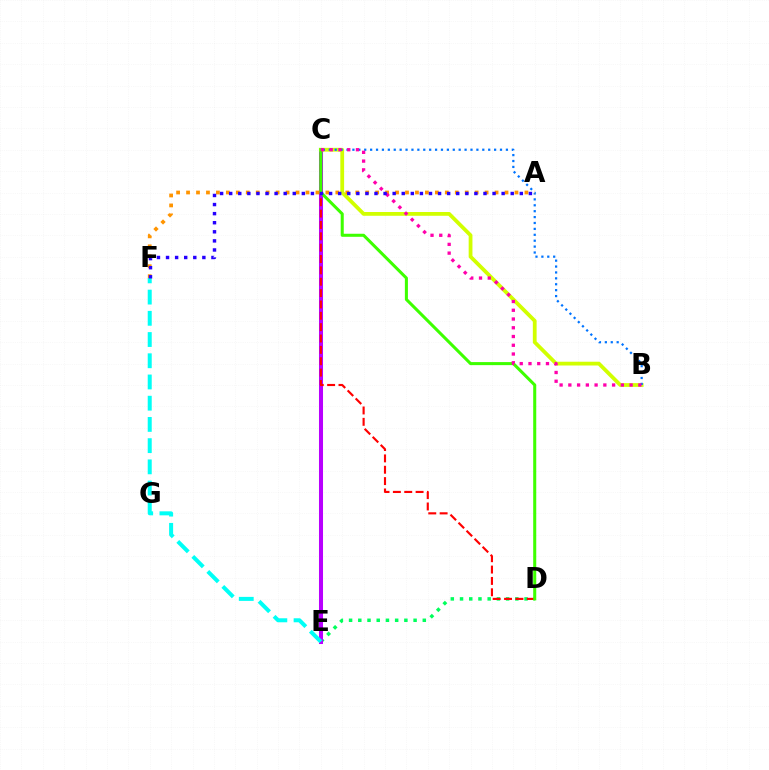{('D', 'E'): [{'color': '#00ff5c', 'line_style': 'dotted', 'thickness': 2.5}], ('C', 'E'): [{'color': '#b900ff', 'line_style': 'solid', 'thickness': 2.91}], ('B', 'C'): [{'color': '#d1ff00', 'line_style': 'solid', 'thickness': 2.72}, {'color': '#0074ff', 'line_style': 'dotted', 'thickness': 1.6}, {'color': '#ff00ac', 'line_style': 'dotted', 'thickness': 2.38}], ('C', 'D'): [{'color': '#ff0000', 'line_style': 'dashed', 'thickness': 1.54}, {'color': '#3dff00', 'line_style': 'solid', 'thickness': 2.19}], ('E', 'F'): [{'color': '#00fff6', 'line_style': 'dashed', 'thickness': 2.88}], ('A', 'F'): [{'color': '#ff9400', 'line_style': 'dotted', 'thickness': 2.7}, {'color': '#2500ff', 'line_style': 'dotted', 'thickness': 2.47}]}